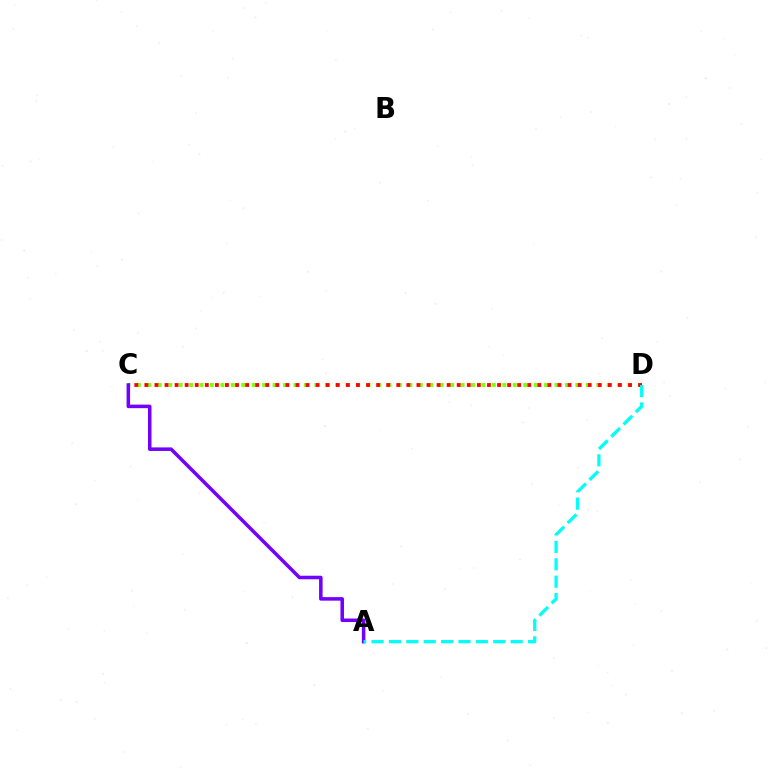{('C', 'D'): [{'color': '#84ff00', 'line_style': 'dotted', 'thickness': 2.84}, {'color': '#ff0000', 'line_style': 'dotted', 'thickness': 2.74}], ('A', 'C'): [{'color': '#7200ff', 'line_style': 'solid', 'thickness': 2.54}], ('A', 'D'): [{'color': '#00fff6', 'line_style': 'dashed', 'thickness': 2.36}]}